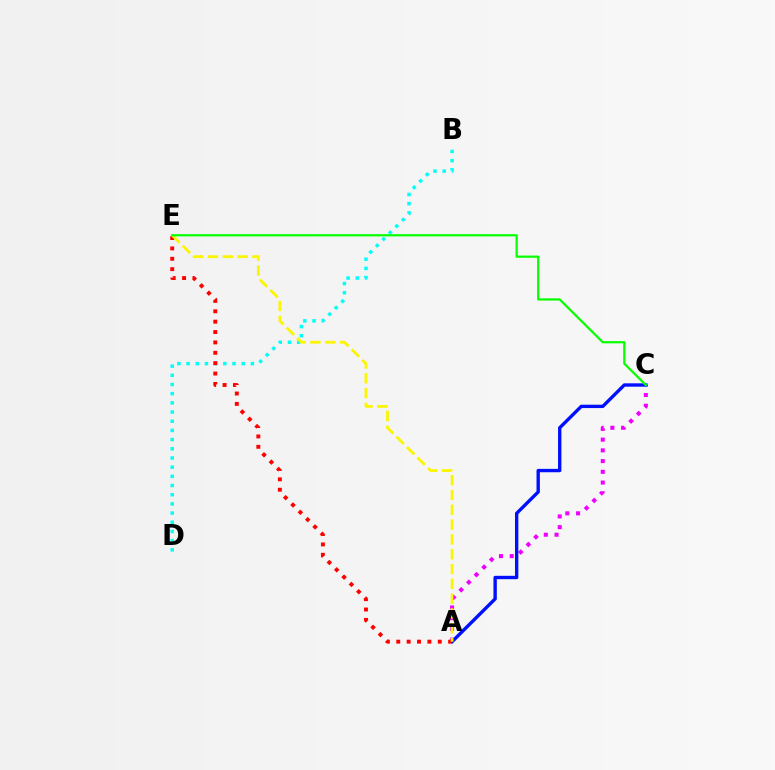{('B', 'D'): [{'color': '#00fff6', 'line_style': 'dotted', 'thickness': 2.5}], ('A', 'C'): [{'color': '#ee00ff', 'line_style': 'dotted', 'thickness': 2.92}, {'color': '#0010ff', 'line_style': 'solid', 'thickness': 2.42}], ('A', 'E'): [{'color': '#ff0000', 'line_style': 'dotted', 'thickness': 2.82}, {'color': '#fcf500', 'line_style': 'dashed', 'thickness': 2.01}], ('C', 'E'): [{'color': '#08ff00', 'line_style': 'solid', 'thickness': 1.61}]}